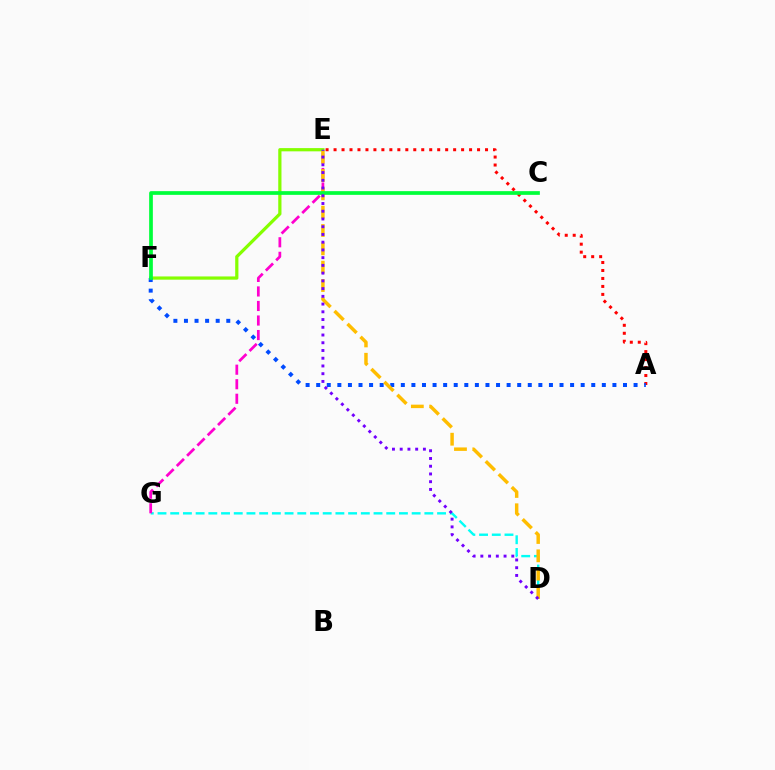{('E', 'F'): [{'color': '#84ff00', 'line_style': 'solid', 'thickness': 2.32}], ('D', 'G'): [{'color': '#00fff6', 'line_style': 'dashed', 'thickness': 1.73}], ('A', 'E'): [{'color': '#ff0000', 'line_style': 'dotted', 'thickness': 2.17}], ('A', 'F'): [{'color': '#004bff', 'line_style': 'dotted', 'thickness': 2.87}], ('E', 'G'): [{'color': '#ff00cf', 'line_style': 'dashed', 'thickness': 1.97}], ('D', 'E'): [{'color': '#ffbd00', 'line_style': 'dashed', 'thickness': 2.49}, {'color': '#7200ff', 'line_style': 'dotted', 'thickness': 2.1}], ('C', 'F'): [{'color': '#00ff39', 'line_style': 'solid', 'thickness': 2.67}]}